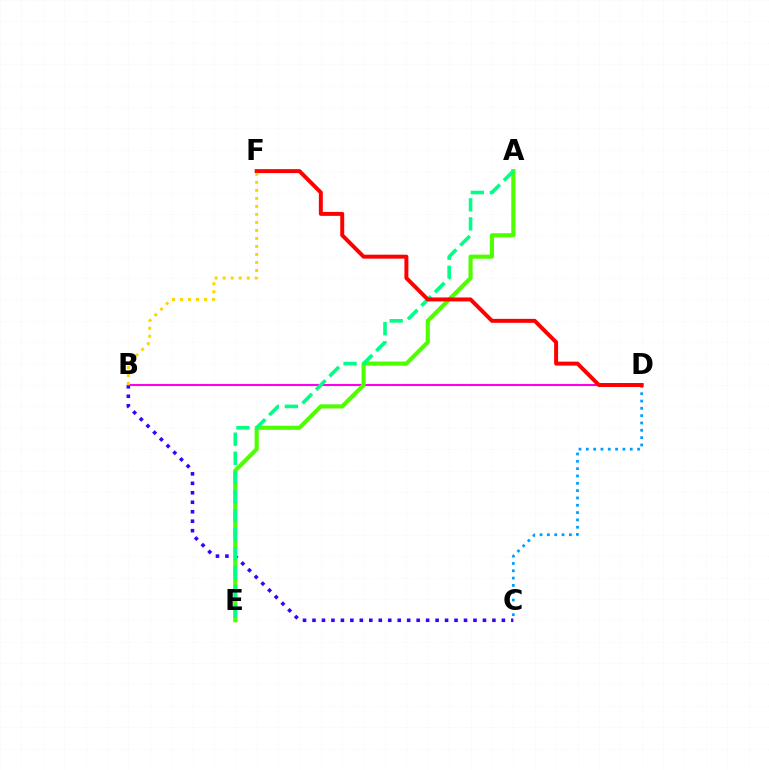{('C', 'D'): [{'color': '#009eff', 'line_style': 'dotted', 'thickness': 1.99}], ('B', 'C'): [{'color': '#3700ff', 'line_style': 'dotted', 'thickness': 2.57}], ('B', 'D'): [{'color': '#ff00ed', 'line_style': 'solid', 'thickness': 1.51}], ('A', 'E'): [{'color': '#4fff00', 'line_style': 'solid', 'thickness': 2.98}, {'color': '#00ff86', 'line_style': 'dashed', 'thickness': 2.59}], ('D', 'F'): [{'color': '#ff0000', 'line_style': 'solid', 'thickness': 2.86}], ('B', 'F'): [{'color': '#ffd500', 'line_style': 'dotted', 'thickness': 2.18}]}